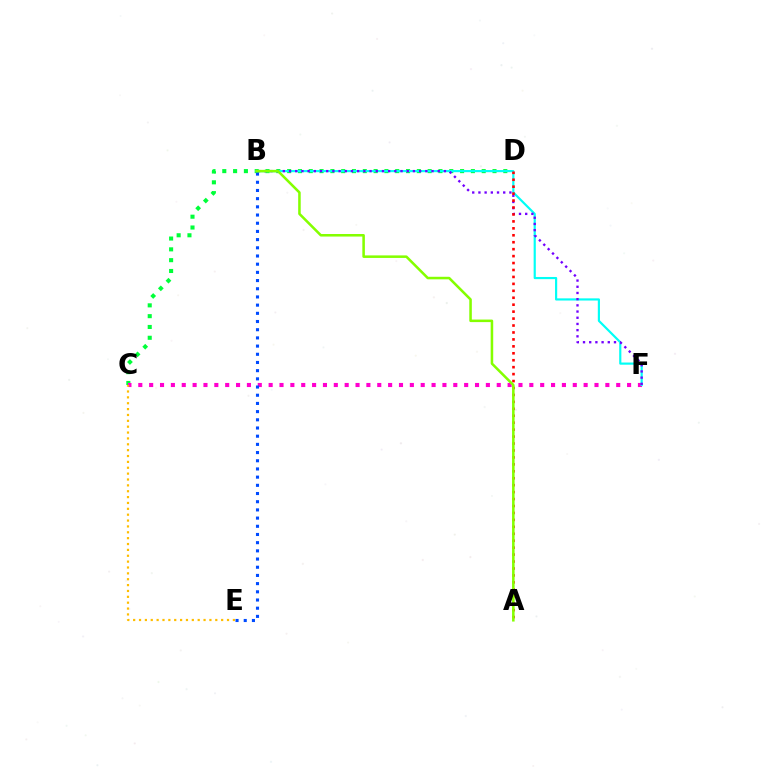{('C', 'D'): [{'color': '#00ff39', 'line_style': 'dotted', 'thickness': 2.94}], ('C', 'F'): [{'color': '#ff00cf', 'line_style': 'dotted', 'thickness': 2.95}], ('C', 'E'): [{'color': '#ffbd00', 'line_style': 'dotted', 'thickness': 1.59}], ('B', 'F'): [{'color': '#00fff6', 'line_style': 'solid', 'thickness': 1.56}, {'color': '#7200ff', 'line_style': 'dotted', 'thickness': 1.68}], ('A', 'D'): [{'color': '#ff0000', 'line_style': 'dotted', 'thickness': 1.89}], ('B', 'E'): [{'color': '#004bff', 'line_style': 'dotted', 'thickness': 2.23}], ('A', 'B'): [{'color': '#84ff00', 'line_style': 'solid', 'thickness': 1.83}]}